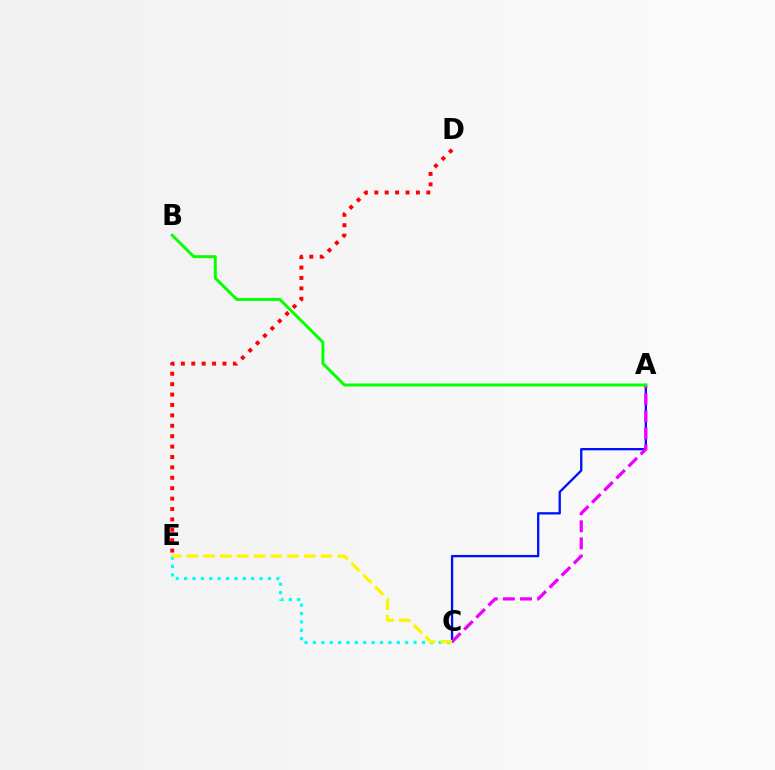{('C', 'E'): [{'color': '#00fff6', 'line_style': 'dotted', 'thickness': 2.28}, {'color': '#fcf500', 'line_style': 'dashed', 'thickness': 2.28}], ('D', 'E'): [{'color': '#ff0000', 'line_style': 'dotted', 'thickness': 2.83}], ('A', 'C'): [{'color': '#0010ff', 'line_style': 'solid', 'thickness': 1.67}, {'color': '#ee00ff', 'line_style': 'dashed', 'thickness': 2.33}], ('A', 'B'): [{'color': '#08ff00', 'line_style': 'solid', 'thickness': 2.12}]}